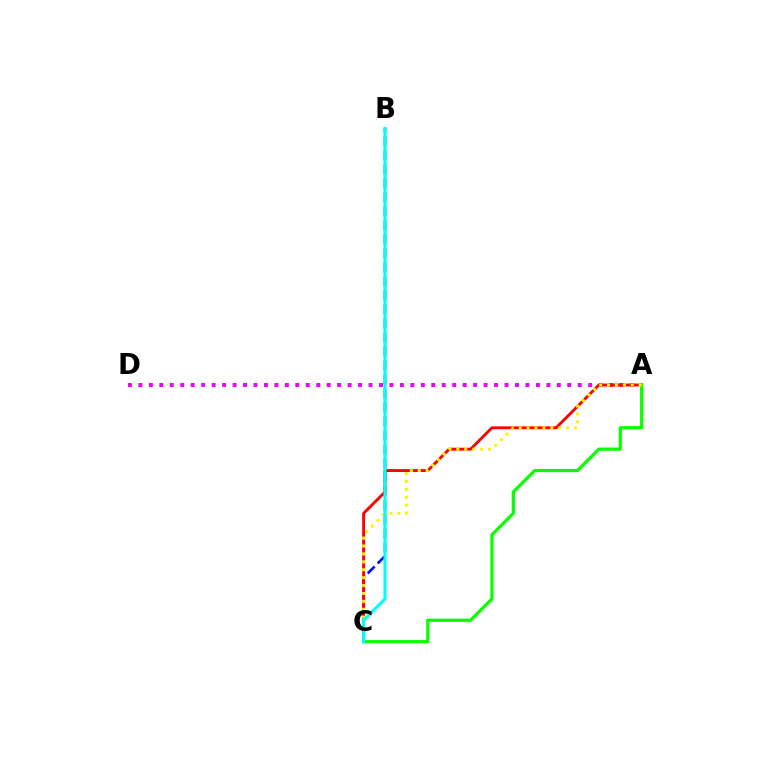{('A', 'D'): [{'color': '#ee00ff', 'line_style': 'dotted', 'thickness': 2.84}], ('B', 'C'): [{'color': '#0010ff', 'line_style': 'dashed', 'thickness': 1.9}, {'color': '#00fff6', 'line_style': 'solid', 'thickness': 2.23}], ('A', 'C'): [{'color': '#ff0000', 'line_style': 'solid', 'thickness': 2.07}, {'color': '#08ff00', 'line_style': 'solid', 'thickness': 2.32}, {'color': '#fcf500', 'line_style': 'dotted', 'thickness': 2.15}]}